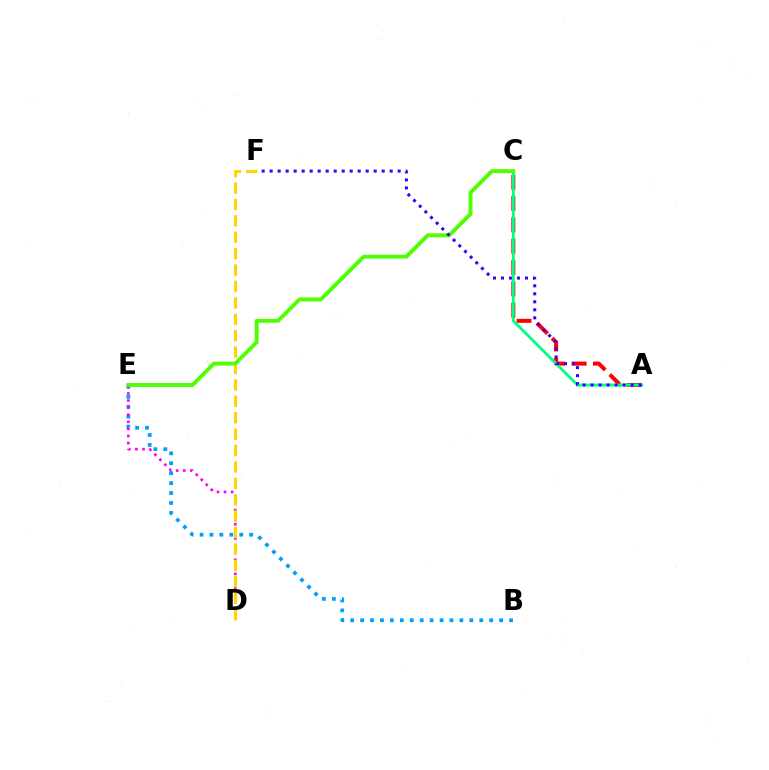{('B', 'E'): [{'color': '#009eff', 'line_style': 'dotted', 'thickness': 2.7}], ('A', 'C'): [{'color': '#ff0000', 'line_style': 'dashed', 'thickness': 2.9}, {'color': '#00ff86', 'line_style': 'solid', 'thickness': 2.04}], ('D', 'E'): [{'color': '#ff00ed', 'line_style': 'dotted', 'thickness': 1.93}], ('D', 'F'): [{'color': '#ffd500', 'line_style': 'dashed', 'thickness': 2.23}], ('C', 'E'): [{'color': '#4fff00', 'line_style': 'solid', 'thickness': 2.8}], ('A', 'F'): [{'color': '#3700ff', 'line_style': 'dotted', 'thickness': 2.17}]}